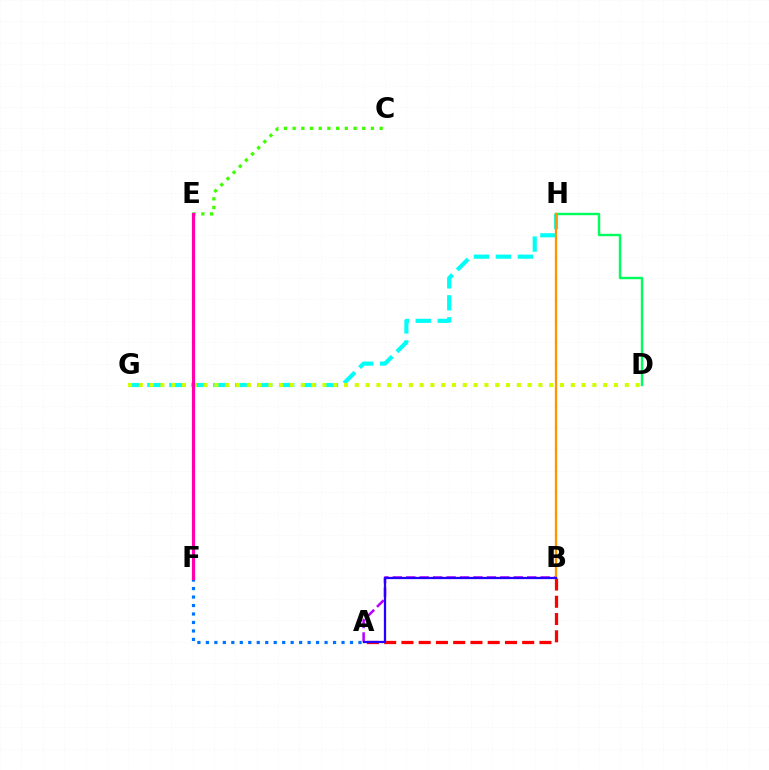{('C', 'E'): [{'color': '#3dff00', 'line_style': 'dotted', 'thickness': 2.36}], ('A', 'B'): [{'color': '#b900ff', 'line_style': 'dashed', 'thickness': 1.83}, {'color': '#ff0000', 'line_style': 'dashed', 'thickness': 2.34}, {'color': '#2500ff', 'line_style': 'solid', 'thickness': 1.63}], ('G', 'H'): [{'color': '#00fff6', 'line_style': 'dashed', 'thickness': 2.98}], ('A', 'F'): [{'color': '#0074ff', 'line_style': 'dotted', 'thickness': 2.3}], ('D', 'H'): [{'color': '#00ff5c', 'line_style': 'solid', 'thickness': 1.74}], ('D', 'G'): [{'color': '#d1ff00', 'line_style': 'dotted', 'thickness': 2.93}], ('E', 'F'): [{'color': '#ff00ac', 'line_style': 'solid', 'thickness': 2.29}], ('B', 'H'): [{'color': '#ff9400', 'line_style': 'solid', 'thickness': 1.68}]}